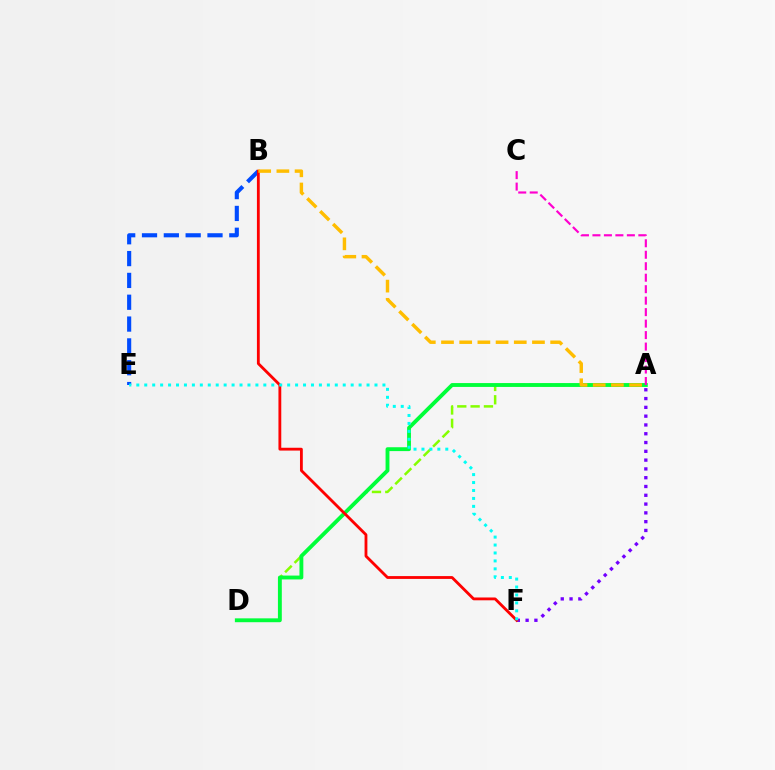{('A', 'D'): [{'color': '#84ff00', 'line_style': 'dashed', 'thickness': 1.81}, {'color': '#00ff39', 'line_style': 'solid', 'thickness': 2.78}], ('A', 'F'): [{'color': '#7200ff', 'line_style': 'dotted', 'thickness': 2.39}], ('B', 'E'): [{'color': '#004bff', 'line_style': 'dashed', 'thickness': 2.97}], ('B', 'F'): [{'color': '#ff0000', 'line_style': 'solid', 'thickness': 2.03}], ('A', 'B'): [{'color': '#ffbd00', 'line_style': 'dashed', 'thickness': 2.47}], ('E', 'F'): [{'color': '#00fff6', 'line_style': 'dotted', 'thickness': 2.16}], ('A', 'C'): [{'color': '#ff00cf', 'line_style': 'dashed', 'thickness': 1.56}]}